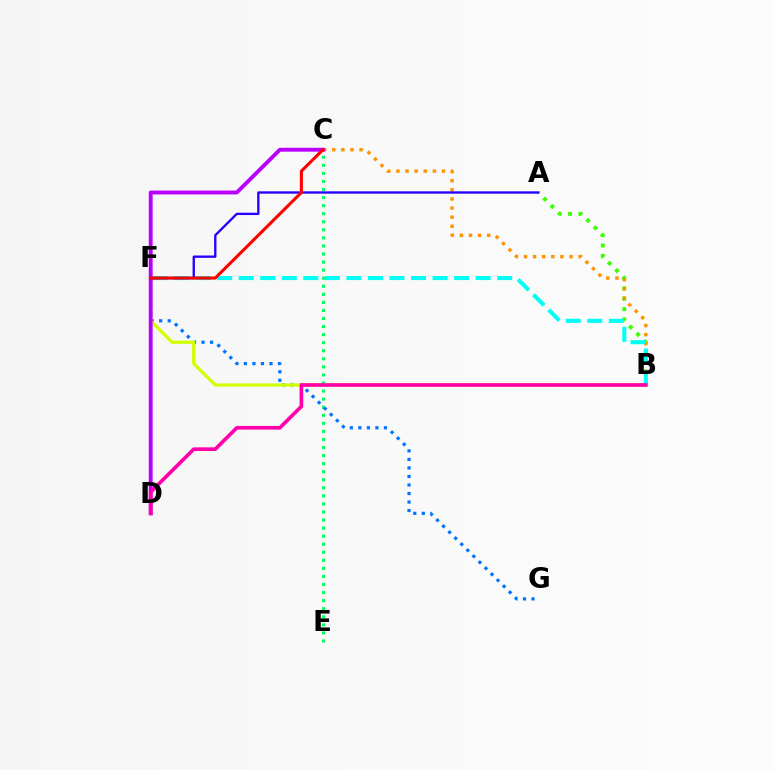{('C', 'E'): [{'color': '#00ff5c', 'line_style': 'dotted', 'thickness': 2.19}], ('A', 'B'): [{'color': '#3dff00', 'line_style': 'dotted', 'thickness': 2.82}], ('F', 'G'): [{'color': '#0074ff', 'line_style': 'dotted', 'thickness': 2.32}], ('B', 'C'): [{'color': '#ff9400', 'line_style': 'dotted', 'thickness': 2.48}], ('B', 'F'): [{'color': '#d1ff00', 'line_style': 'solid', 'thickness': 2.32}, {'color': '#00fff6', 'line_style': 'dashed', 'thickness': 2.93}], ('A', 'F'): [{'color': '#2500ff', 'line_style': 'solid', 'thickness': 1.68}], ('C', 'D'): [{'color': '#b900ff', 'line_style': 'solid', 'thickness': 2.79}], ('C', 'F'): [{'color': '#ff0000', 'line_style': 'solid', 'thickness': 2.22}], ('B', 'D'): [{'color': '#ff00ac', 'line_style': 'solid', 'thickness': 2.63}]}